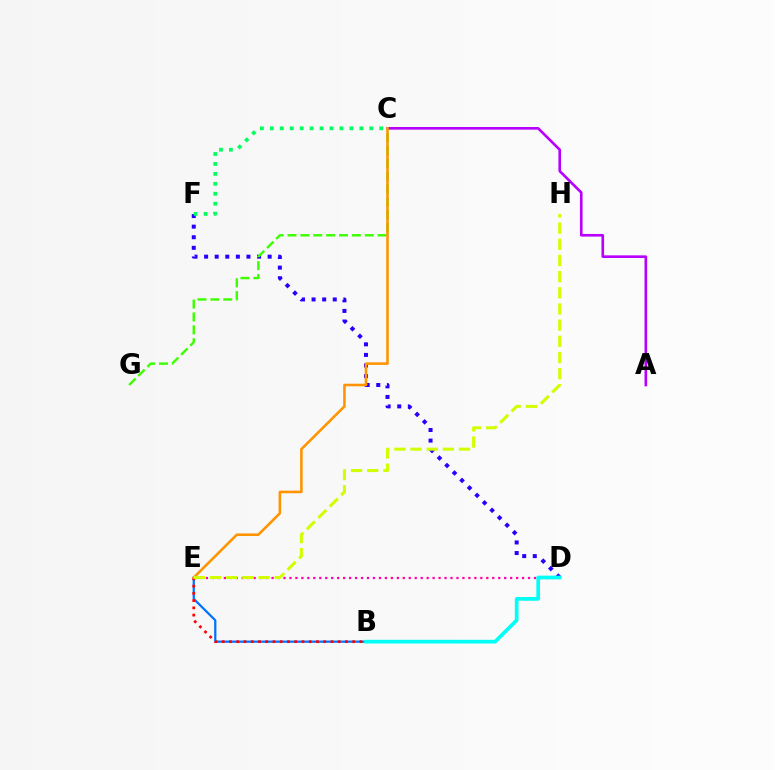{('A', 'C'): [{'color': '#b900ff', 'line_style': 'solid', 'thickness': 1.9}], ('D', 'F'): [{'color': '#2500ff', 'line_style': 'dotted', 'thickness': 2.88}], ('B', 'E'): [{'color': '#0074ff', 'line_style': 'solid', 'thickness': 1.62}, {'color': '#ff0000', 'line_style': 'dotted', 'thickness': 1.97}], ('D', 'E'): [{'color': '#ff00ac', 'line_style': 'dotted', 'thickness': 1.62}], ('B', 'D'): [{'color': '#00fff6', 'line_style': 'solid', 'thickness': 2.65}], ('C', 'G'): [{'color': '#3dff00', 'line_style': 'dashed', 'thickness': 1.75}], ('C', 'E'): [{'color': '#ff9400', 'line_style': 'solid', 'thickness': 1.85}], ('E', 'H'): [{'color': '#d1ff00', 'line_style': 'dashed', 'thickness': 2.2}], ('C', 'F'): [{'color': '#00ff5c', 'line_style': 'dotted', 'thickness': 2.7}]}